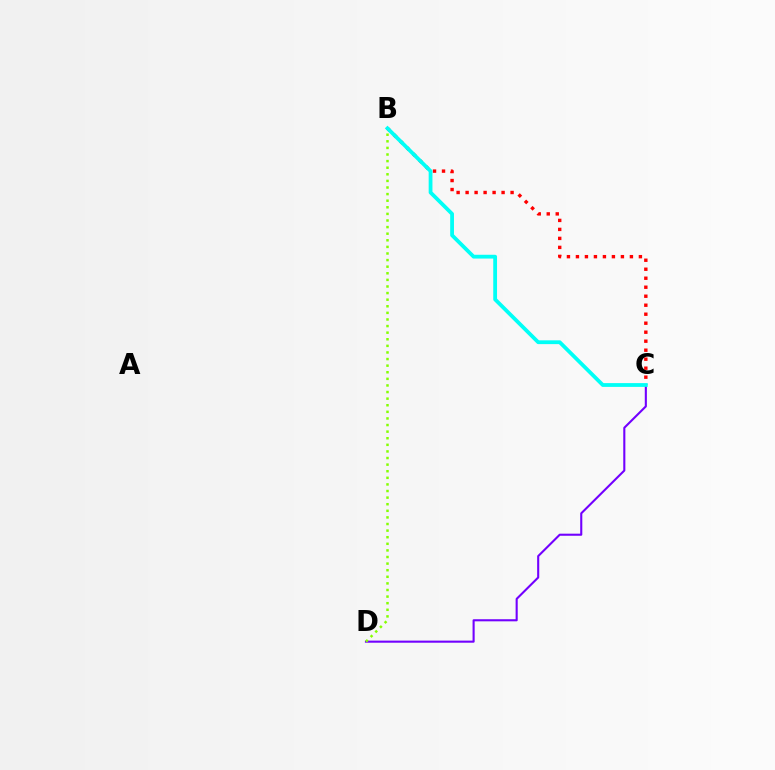{('C', 'D'): [{'color': '#7200ff', 'line_style': 'solid', 'thickness': 1.51}], ('B', 'D'): [{'color': '#84ff00', 'line_style': 'dotted', 'thickness': 1.79}], ('B', 'C'): [{'color': '#ff0000', 'line_style': 'dotted', 'thickness': 2.44}, {'color': '#00fff6', 'line_style': 'solid', 'thickness': 2.73}]}